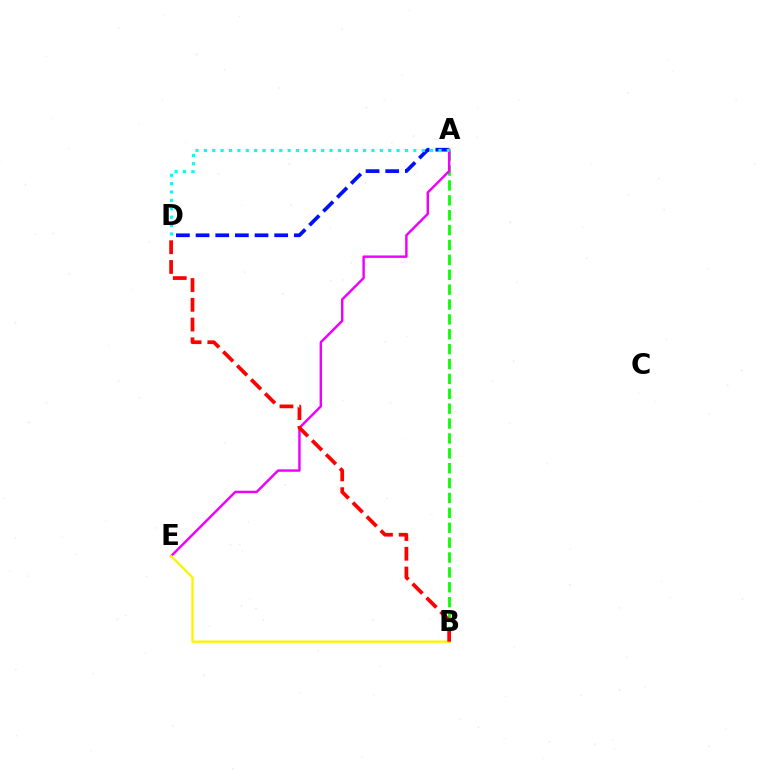{('A', 'D'): [{'color': '#0010ff', 'line_style': 'dashed', 'thickness': 2.67}, {'color': '#00fff6', 'line_style': 'dotted', 'thickness': 2.28}], ('A', 'B'): [{'color': '#08ff00', 'line_style': 'dashed', 'thickness': 2.02}], ('A', 'E'): [{'color': '#ee00ff', 'line_style': 'solid', 'thickness': 1.75}], ('B', 'E'): [{'color': '#fcf500', 'line_style': 'solid', 'thickness': 1.7}], ('B', 'D'): [{'color': '#ff0000', 'line_style': 'dashed', 'thickness': 2.68}]}